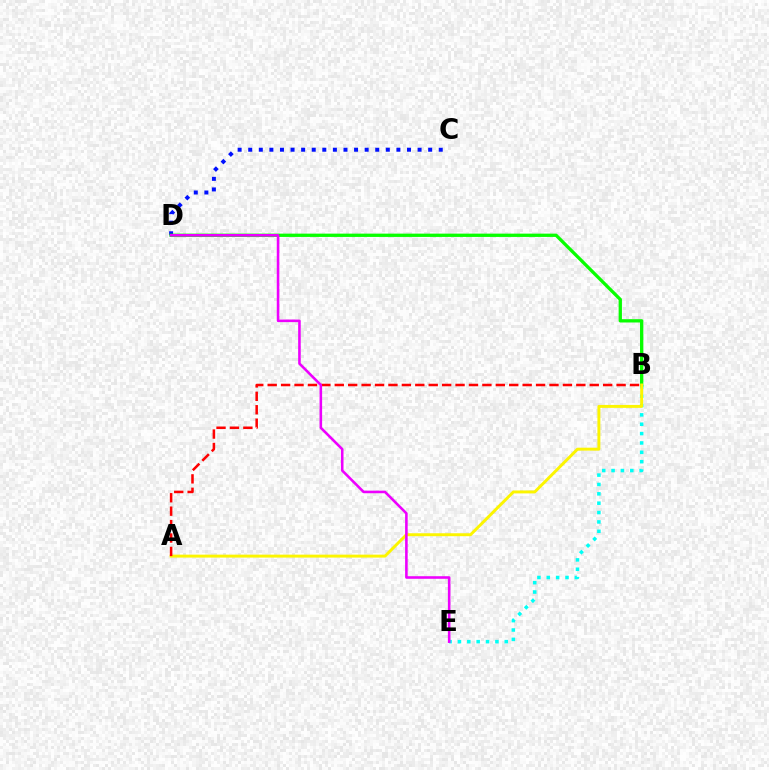{('B', 'E'): [{'color': '#00fff6', 'line_style': 'dotted', 'thickness': 2.54}], ('C', 'D'): [{'color': '#0010ff', 'line_style': 'dotted', 'thickness': 2.88}], ('B', 'D'): [{'color': '#08ff00', 'line_style': 'solid', 'thickness': 2.38}], ('A', 'B'): [{'color': '#fcf500', 'line_style': 'solid', 'thickness': 2.12}, {'color': '#ff0000', 'line_style': 'dashed', 'thickness': 1.82}], ('D', 'E'): [{'color': '#ee00ff', 'line_style': 'solid', 'thickness': 1.86}]}